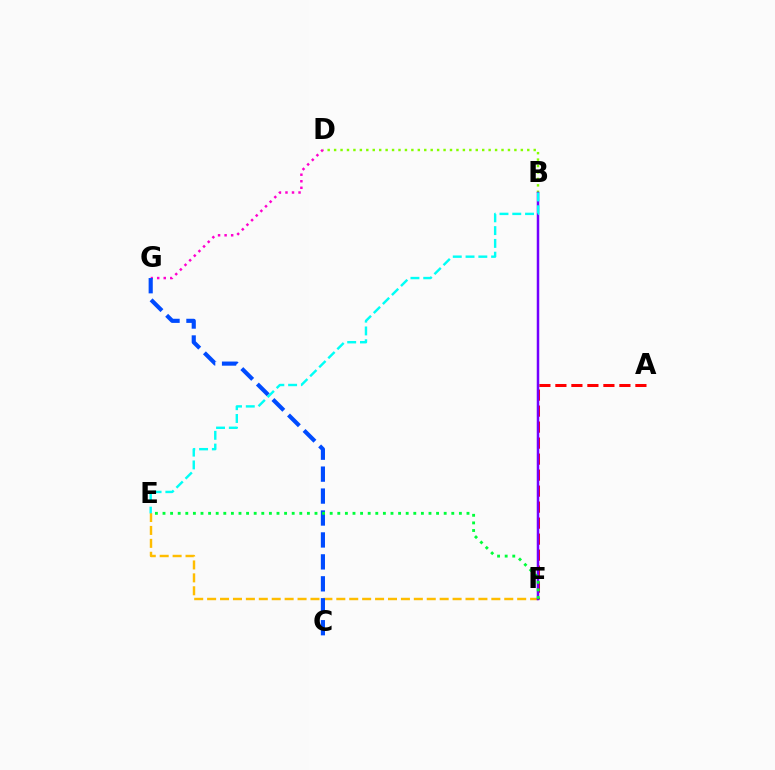{('B', 'D'): [{'color': '#84ff00', 'line_style': 'dotted', 'thickness': 1.75}], ('A', 'F'): [{'color': '#ff0000', 'line_style': 'dashed', 'thickness': 2.17}], ('E', 'F'): [{'color': '#ffbd00', 'line_style': 'dashed', 'thickness': 1.76}, {'color': '#00ff39', 'line_style': 'dotted', 'thickness': 2.06}], ('D', 'G'): [{'color': '#ff00cf', 'line_style': 'dotted', 'thickness': 1.78}], ('C', 'G'): [{'color': '#004bff', 'line_style': 'dashed', 'thickness': 2.98}], ('B', 'F'): [{'color': '#7200ff', 'line_style': 'solid', 'thickness': 1.8}], ('B', 'E'): [{'color': '#00fff6', 'line_style': 'dashed', 'thickness': 1.74}]}